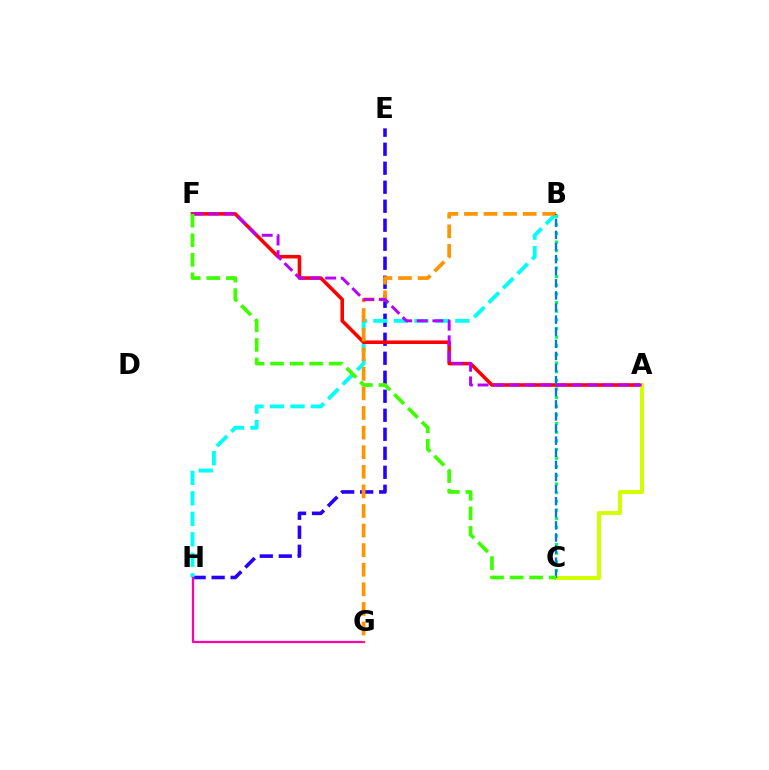{('B', 'C'): [{'color': '#00ff5c', 'line_style': 'dotted', 'thickness': 2.35}, {'color': '#0074ff', 'line_style': 'dashed', 'thickness': 1.64}], ('E', 'H'): [{'color': '#2500ff', 'line_style': 'dashed', 'thickness': 2.58}], ('B', 'H'): [{'color': '#00fff6', 'line_style': 'dashed', 'thickness': 2.78}], ('A', 'F'): [{'color': '#ff0000', 'line_style': 'solid', 'thickness': 2.56}, {'color': '#b900ff', 'line_style': 'dashed', 'thickness': 2.12}], ('G', 'H'): [{'color': '#ff00ac', 'line_style': 'solid', 'thickness': 1.62}], ('A', 'C'): [{'color': '#d1ff00', 'line_style': 'solid', 'thickness': 2.87}], ('B', 'G'): [{'color': '#ff9400', 'line_style': 'dashed', 'thickness': 2.66}], ('C', 'F'): [{'color': '#3dff00', 'line_style': 'dashed', 'thickness': 2.65}]}